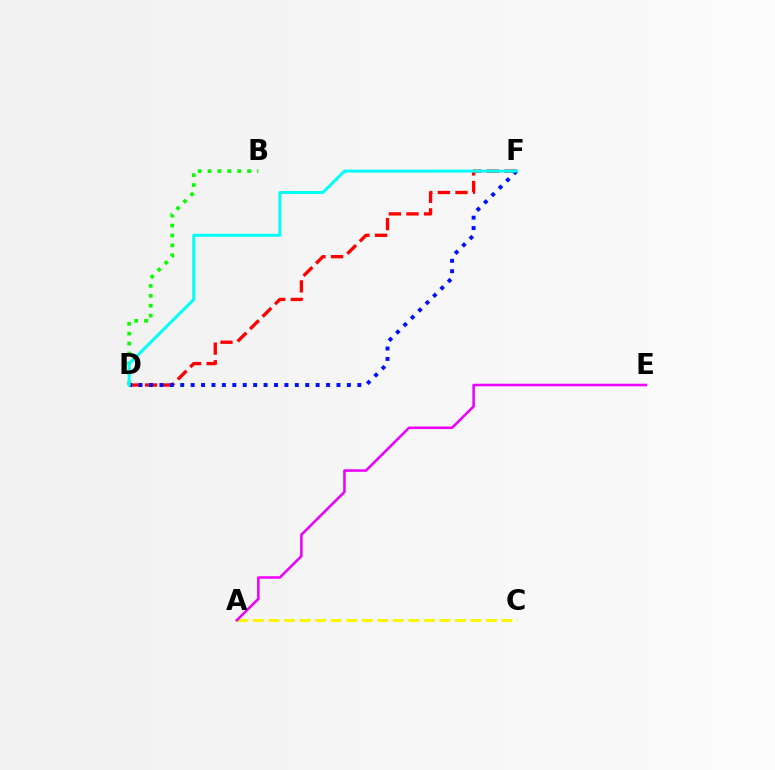{('D', 'F'): [{'color': '#ff0000', 'line_style': 'dashed', 'thickness': 2.39}, {'color': '#0010ff', 'line_style': 'dotted', 'thickness': 2.83}, {'color': '#00fff6', 'line_style': 'solid', 'thickness': 2.15}], ('B', 'D'): [{'color': '#08ff00', 'line_style': 'dotted', 'thickness': 2.69}], ('A', 'C'): [{'color': '#fcf500', 'line_style': 'dashed', 'thickness': 2.11}], ('A', 'E'): [{'color': '#ee00ff', 'line_style': 'solid', 'thickness': 1.83}]}